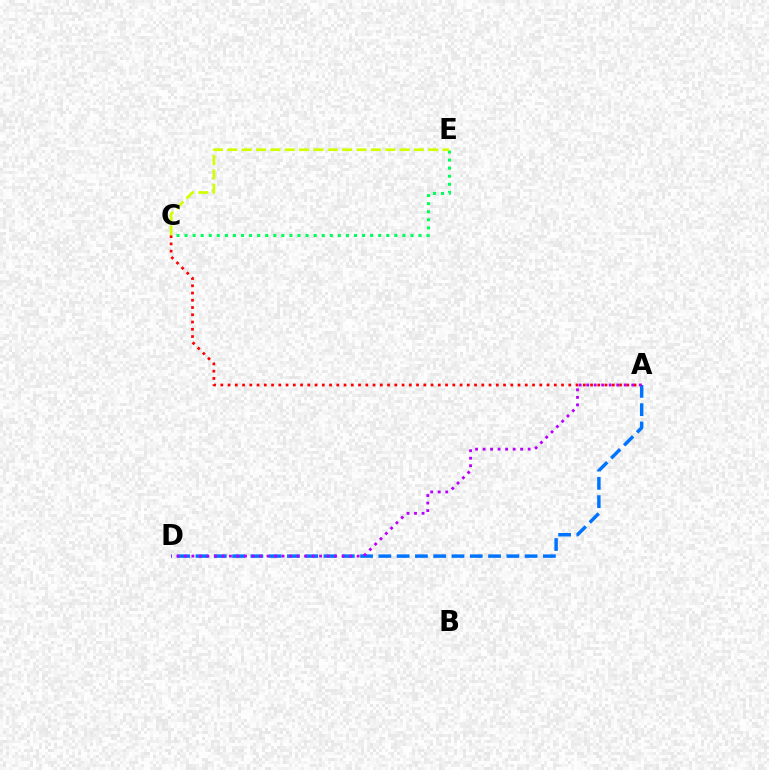{('A', 'C'): [{'color': '#ff0000', 'line_style': 'dotted', 'thickness': 1.97}], ('A', 'D'): [{'color': '#0074ff', 'line_style': 'dashed', 'thickness': 2.48}, {'color': '#b900ff', 'line_style': 'dotted', 'thickness': 2.04}], ('C', 'E'): [{'color': '#00ff5c', 'line_style': 'dotted', 'thickness': 2.19}, {'color': '#d1ff00', 'line_style': 'dashed', 'thickness': 1.95}]}